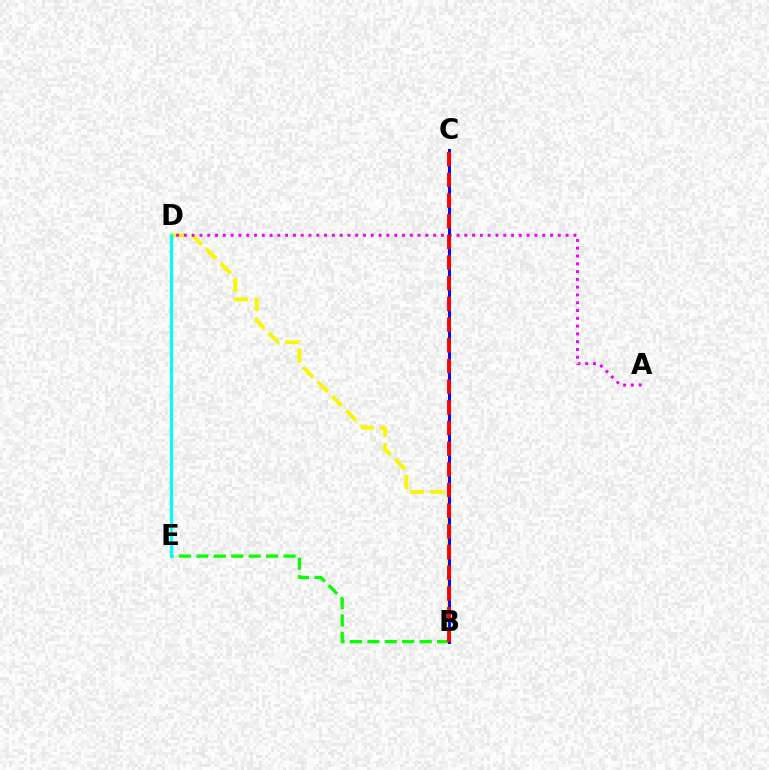{('B', 'D'): [{'color': '#fcf500', 'line_style': 'dashed', 'thickness': 2.77}], ('A', 'D'): [{'color': '#ee00ff', 'line_style': 'dotted', 'thickness': 2.12}], ('B', 'E'): [{'color': '#08ff00', 'line_style': 'dashed', 'thickness': 2.37}], ('B', 'C'): [{'color': '#0010ff', 'line_style': 'solid', 'thickness': 2.17}, {'color': '#ff0000', 'line_style': 'dashed', 'thickness': 2.81}], ('D', 'E'): [{'color': '#00fff6', 'line_style': 'solid', 'thickness': 2.29}]}